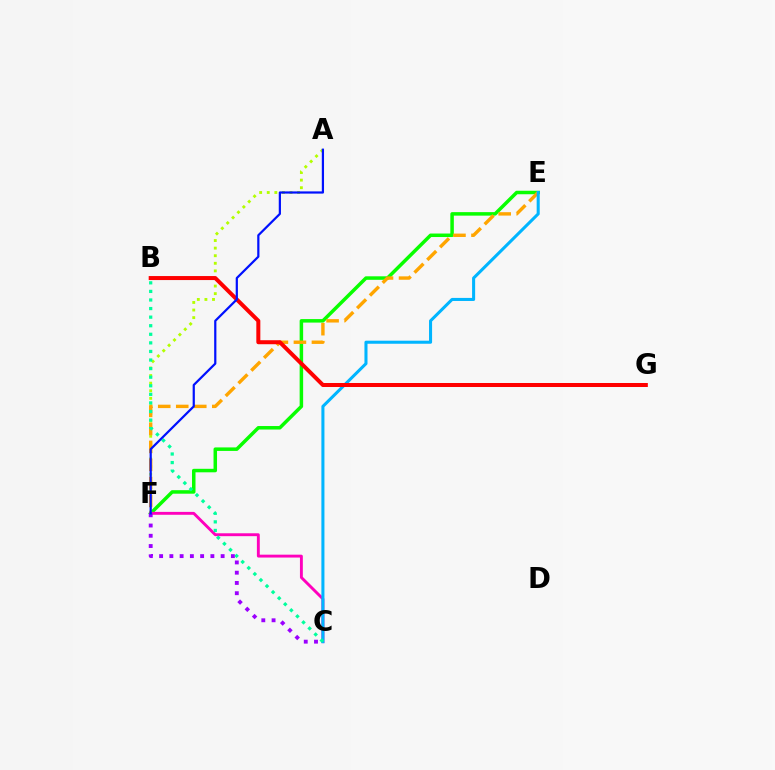{('E', 'F'): [{'color': '#08ff00', 'line_style': 'solid', 'thickness': 2.52}, {'color': '#ffa500', 'line_style': 'dashed', 'thickness': 2.45}], ('A', 'F'): [{'color': '#b3ff00', 'line_style': 'dotted', 'thickness': 2.06}, {'color': '#0010ff', 'line_style': 'solid', 'thickness': 1.59}], ('C', 'F'): [{'color': '#ff00bd', 'line_style': 'solid', 'thickness': 2.08}, {'color': '#9b00ff', 'line_style': 'dotted', 'thickness': 2.79}], ('C', 'E'): [{'color': '#00b5ff', 'line_style': 'solid', 'thickness': 2.2}], ('B', 'C'): [{'color': '#00ff9d', 'line_style': 'dotted', 'thickness': 2.33}], ('B', 'G'): [{'color': '#ff0000', 'line_style': 'solid', 'thickness': 2.89}]}